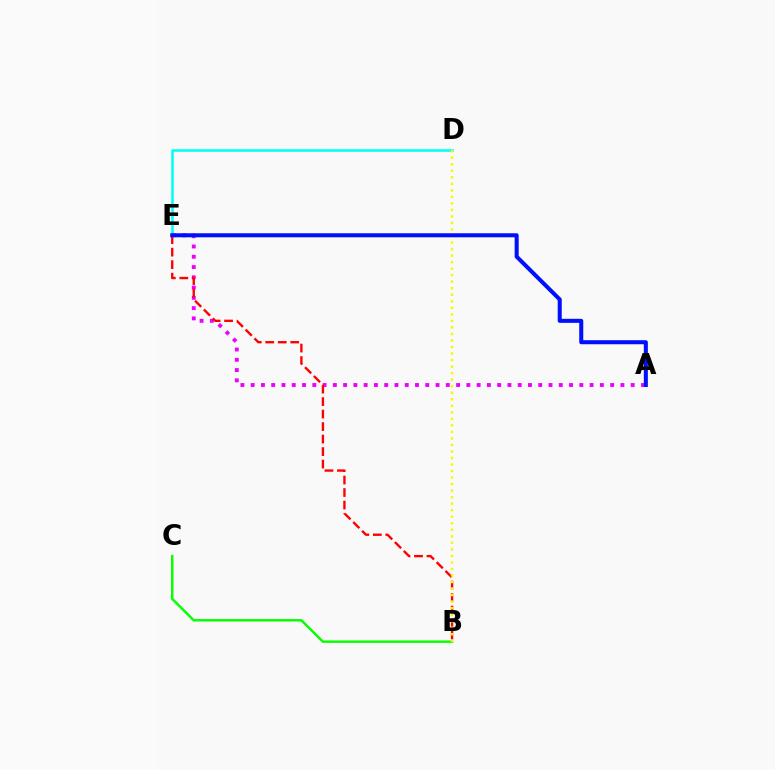{('A', 'E'): [{'color': '#ee00ff', 'line_style': 'dotted', 'thickness': 2.79}, {'color': '#0010ff', 'line_style': 'solid', 'thickness': 2.91}], ('D', 'E'): [{'color': '#00fff6', 'line_style': 'solid', 'thickness': 1.83}], ('B', 'C'): [{'color': '#08ff00', 'line_style': 'solid', 'thickness': 1.77}], ('B', 'E'): [{'color': '#ff0000', 'line_style': 'dashed', 'thickness': 1.7}], ('B', 'D'): [{'color': '#fcf500', 'line_style': 'dotted', 'thickness': 1.77}]}